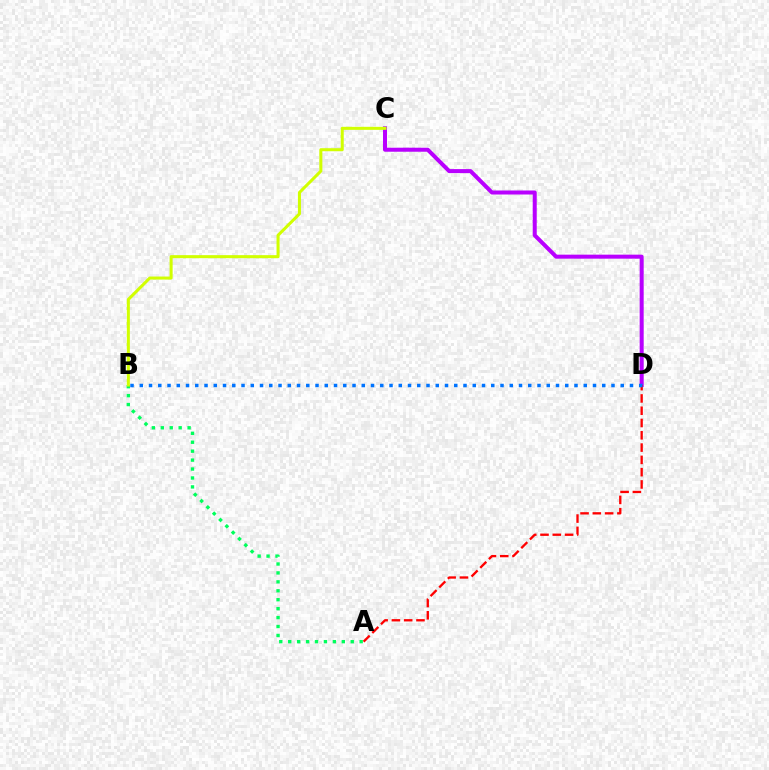{('C', 'D'): [{'color': '#b900ff', 'line_style': 'solid', 'thickness': 2.89}], ('A', 'D'): [{'color': '#ff0000', 'line_style': 'dashed', 'thickness': 1.67}], ('A', 'B'): [{'color': '#00ff5c', 'line_style': 'dotted', 'thickness': 2.43}], ('B', 'C'): [{'color': '#d1ff00', 'line_style': 'solid', 'thickness': 2.19}], ('B', 'D'): [{'color': '#0074ff', 'line_style': 'dotted', 'thickness': 2.51}]}